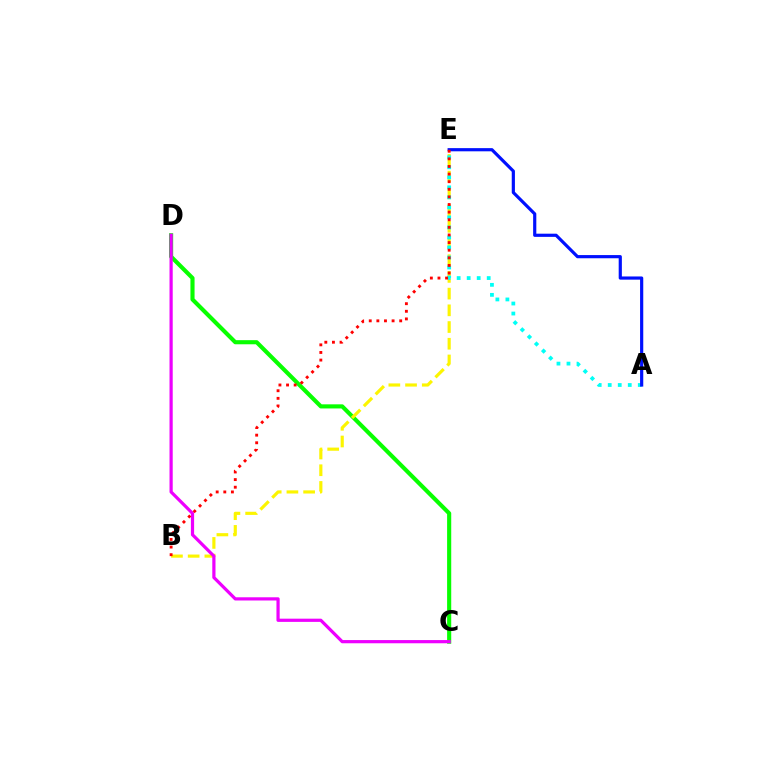{('C', 'D'): [{'color': '#08ff00', 'line_style': 'solid', 'thickness': 2.96}, {'color': '#ee00ff', 'line_style': 'solid', 'thickness': 2.31}], ('B', 'E'): [{'color': '#fcf500', 'line_style': 'dashed', 'thickness': 2.27}, {'color': '#ff0000', 'line_style': 'dotted', 'thickness': 2.07}], ('A', 'E'): [{'color': '#00fff6', 'line_style': 'dotted', 'thickness': 2.72}, {'color': '#0010ff', 'line_style': 'solid', 'thickness': 2.29}]}